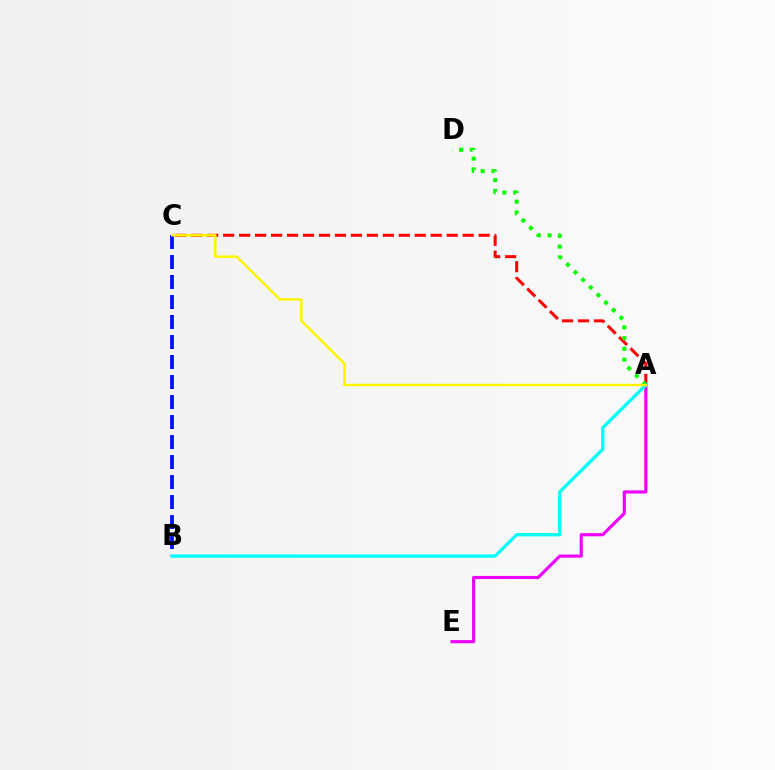{('A', 'C'): [{'color': '#ff0000', 'line_style': 'dashed', 'thickness': 2.17}, {'color': '#fcf500', 'line_style': 'solid', 'thickness': 1.78}], ('B', 'C'): [{'color': '#0010ff', 'line_style': 'dashed', 'thickness': 2.72}], ('A', 'E'): [{'color': '#ee00ff', 'line_style': 'solid', 'thickness': 2.26}], ('A', 'D'): [{'color': '#08ff00', 'line_style': 'dotted', 'thickness': 2.92}], ('A', 'B'): [{'color': '#00fff6', 'line_style': 'solid', 'thickness': 2.37}]}